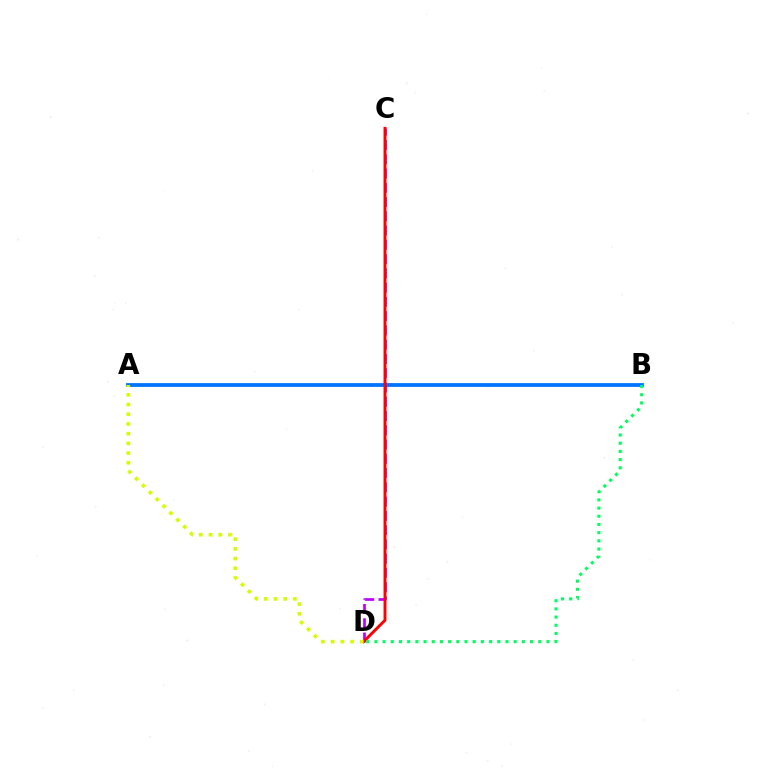{('A', 'B'): [{'color': '#0074ff', 'line_style': 'solid', 'thickness': 2.73}], ('C', 'D'): [{'color': '#b900ff', 'line_style': 'dashed', 'thickness': 1.94}, {'color': '#ff0000', 'line_style': 'solid', 'thickness': 2.1}], ('B', 'D'): [{'color': '#00ff5c', 'line_style': 'dotted', 'thickness': 2.23}], ('A', 'D'): [{'color': '#d1ff00', 'line_style': 'dotted', 'thickness': 2.64}]}